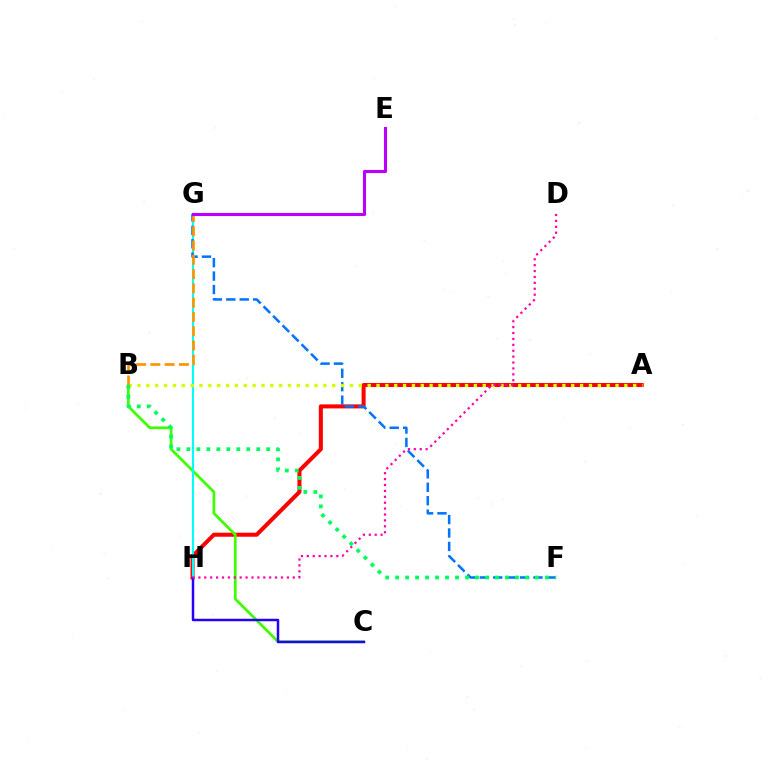{('A', 'H'): [{'color': '#ff0000', 'line_style': 'solid', 'thickness': 2.9}], ('B', 'C'): [{'color': '#3dff00', 'line_style': 'solid', 'thickness': 1.97}], ('G', 'H'): [{'color': '#00fff6', 'line_style': 'solid', 'thickness': 1.52}], ('F', 'G'): [{'color': '#0074ff', 'line_style': 'dashed', 'thickness': 1.82}], ('A', 'B'): [{'color': '#d1ff00', 'line_style': 'dotted', 'thickness': 2.4}], ('B', 'G'): [{'color': '#ff9400', 'line_style': 'dashed', 'thickness': 1.94}], ('C', 'H'): [{'color': '#2500ff', 'line_style': 'solid', 'thickness': 1.78}], ('D', 'H'): [{'color': '#ff00ac', 'line_style': 'dotted', 'thickness': 1.6}], ('E', 'G'): [{'color': '#b900ff', 'line_style': 'solid', 'thickness': 2.23}], ('B', 'F'): [{'color': '#00ff5c', 'line_style': 'dotted', 'thickness': 2.71}]}